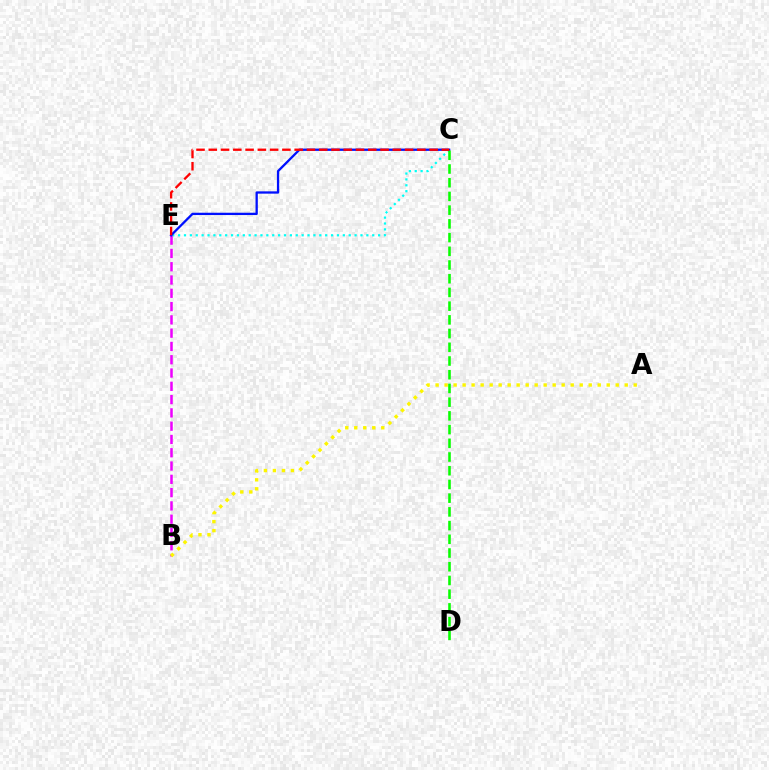{('C', 'E'): [{'color': '#00fff6', 'line_style': 'dotted', 'thickness': 1.6}, {'color': '#0010ff', 'line_style': 'solid', 'thickness': 1.65}, {'color': '#ff0000', 'line_style': 'dashed', 'thickness': 1.67}], ('B', 'E'): [{'color': '#ee00ff', 'line_style': 'dashed', 'thickness': 1.81}], ('A', 'B'): [{'color': '#fcf500', 'line_style': 'dotted', 'thickness': 2.45}], ('C', 'D'): [{'color': '#08ff00', 'line_style': 'dashed', 'thickness': 1.86}]}